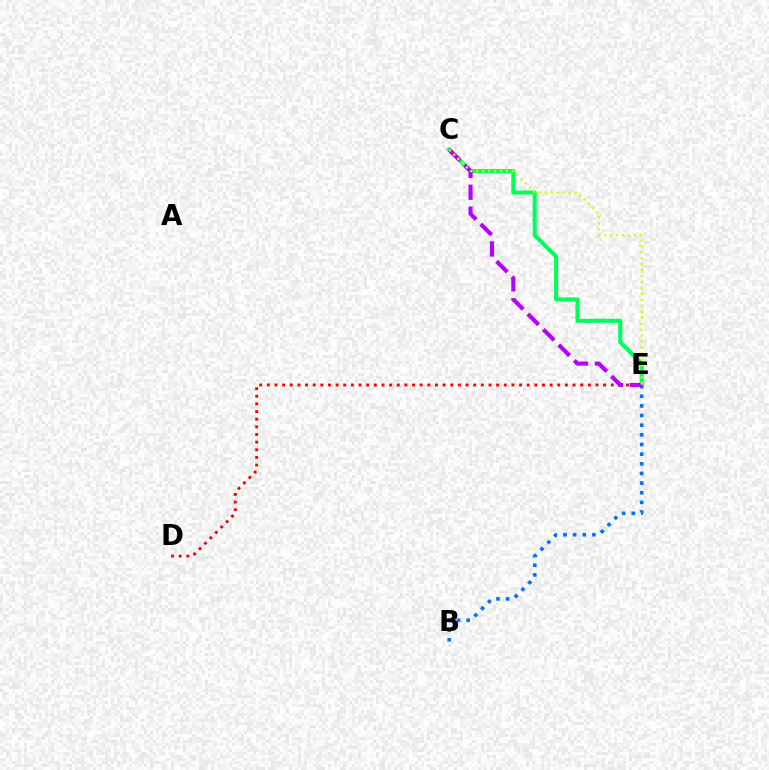{('C', 'E'): [{'color': '#00ff5c', 'line_style': 'solid', 'thickness': 2.95}, {'color': '#b900ff', 'line_style': 'dashed', 'thickness': 2.97}, {'color': '#d1ff00', 'line_style': 'dotted', 'thickness': 1.62}], ('D', 'E'): [{'color': '#ff0000', 'line_style': 'dotted', 'thickness': 2.08}], ('B', 'E'): [{'color': '#0074ff', 'line_style': 'dotted', 'thickness': 2.62}]}